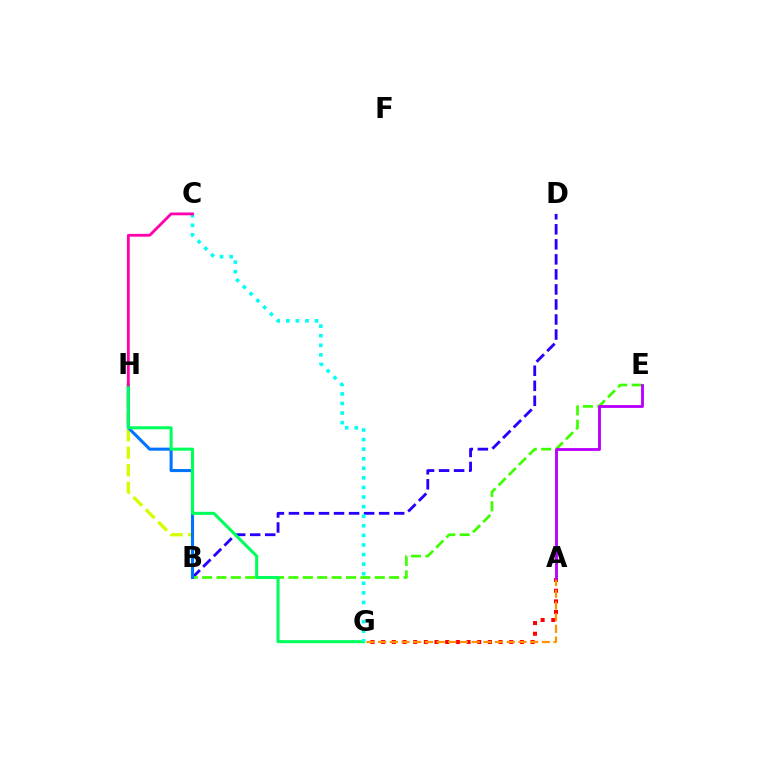{('B', 'H'): [{'color': '#d1ff00', 'line_style': 'dashed', 'thickness': 2.38}, {'color': '#0074ff', 'line_style': 'solid', 'thickness': 2.21}], ('B', 'D'): [{'color': '#2500ff', 'line_style': 'dashed', 'thickness': 2.04}], ('B', 'E'): [{'color': '#3dff00', 'line_style': 'dashed', 'thickness': 1.96}], ('A', 'G'): [{'color': '#ff0000', 'line_style': 'dotted', 'thickness': 2.9}, {'color': '#ff9400', 'line_style': 'dashed', 'thickness': 1.59}], ('A', 'E'): [{'color': '#b900ff', 'line_style': 'solid', 'thickness': 2.06}], ('G', 'H'): [{'color': '#00ff5c', 'line_style': 'solid', 'thickness': 2.2}], ('C', 'G'): [{'color': '#00fff6', 'line_style': 'dotted', 'thickness': 2.6}], ('C', 'H'): [{'color': '#ff00ac', 'line_style': 'solid', 'thickness': 2.02}]}